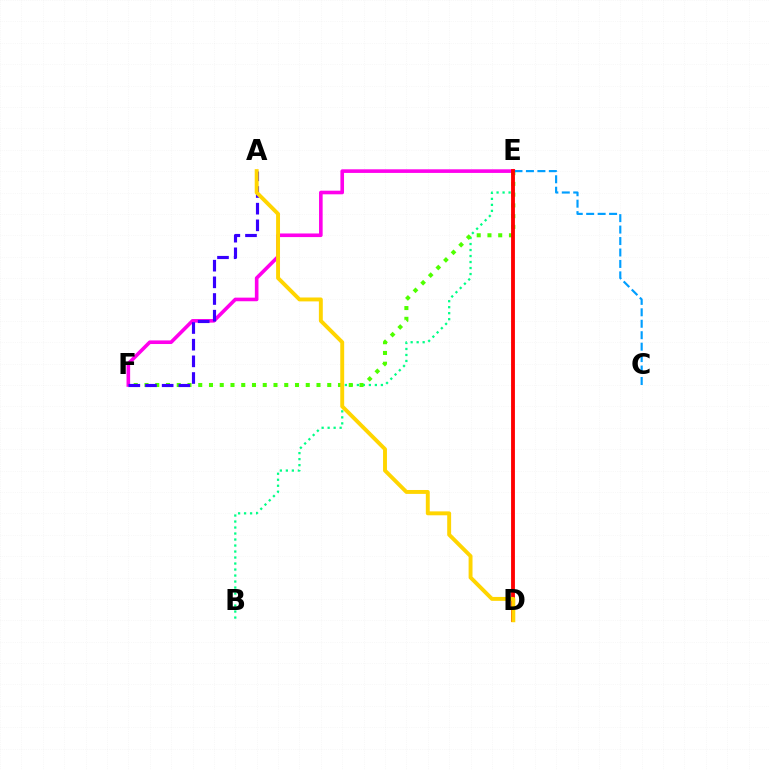{('E', 'F'): [{'color': '#ff00ed', 'line_style': 'solid', 'thickness': 2.6}, {'color': '#4fff00', 'line_style': 'dotted', 'thickness': 2.92}], ('B', 'E'): [{'color': '#00ff86', 'line_style': 'dotted', 'thickness': 1.63}], ('C', 'E'): [{'color': '#009eff', 'line_style': 'dashed', 'thickness': 1.56}], ('A', 'F'): [{'color': '#3700ff', 'line_style': 'dashed', 'thickness': 2.26}], ('D', 'E'): [{'color': '#ff0000', 'line_style': 'solid', 'thickness': 2.77}], ('A', 'D'): [{'color': '#ffd500', 'line_style': 'solid', 'thickness': 2.81}]}